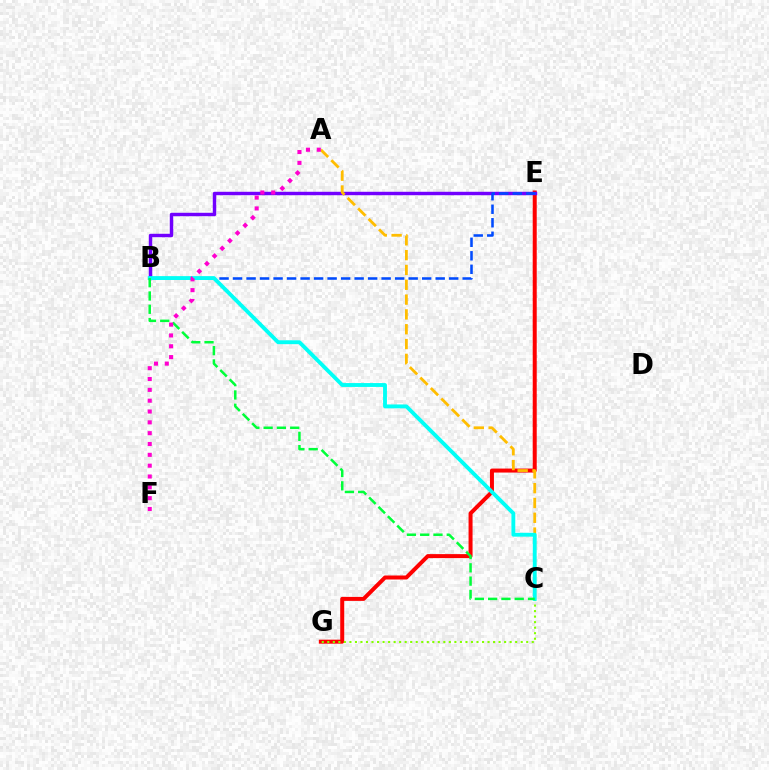{('E', 'G'): [{'color': '#ff0000', 'line_style': 'solid', 'thickness': 2.88}], ('B', 'E'): [{'color': '#7200ff', 'line_style': 'solid', 'thickness': 2.47}, {'color': '#004bff', 'line_style': 'dashed', 'thickness': 1.84}], ('A', 'C'): [{'color': '#ffbd00', 'line_style': 'dashed', 'thickness': 2.01}], ('C', 'G'): [{'color': '#84ff00', 'line_style': 'dotted', 'thickness': 1.5}], ('B', 'C'): [{'color': '#00fff6', 'line_style': 'solid', 'thickness': 2.79}, {'color': '#00ff39', 'line_style': 'dashed', 'thickness': 1.81}], ('A', 'F'): [{'color': '#ff00cf', 'line_style': 'dotted', 'thickness': 2.94}]}